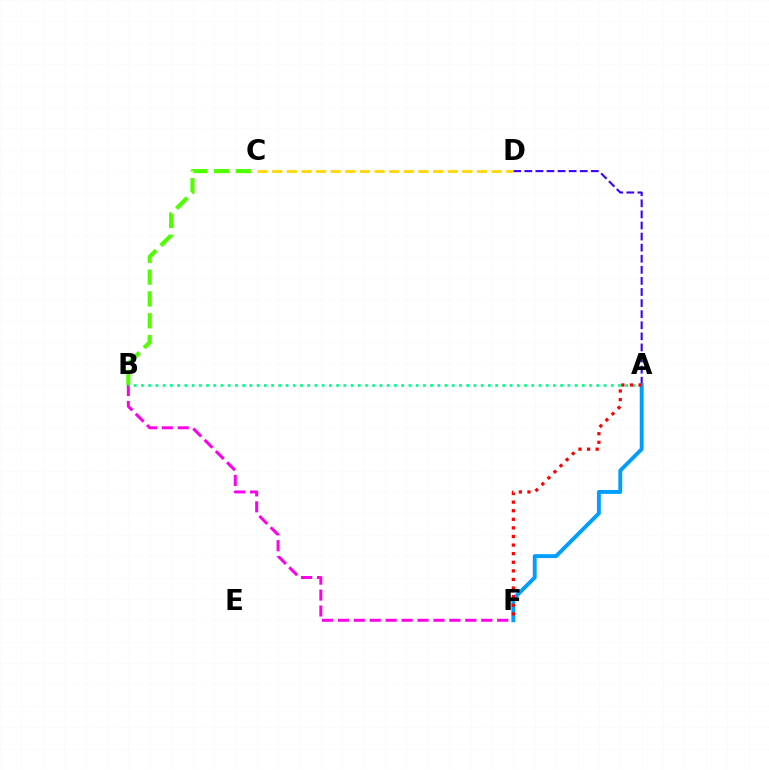{('A', 'D'): [{'color': '#3700ff', 'line_style': 'dashed', 'thickness': 1.51}], ('B', 'F'): [{'color': '#ff00ed', 'line_style': 'dashed', 'thickness': 2.16}], ('C', 'D'): [{'color': '#ffd500', 'line_style': 'dashed', 'thickness': 1.99}], ('B', 'C'): [{'color': '#4fff00', 'line_style': 'dashed', 'thickness': 2.97}], ('A', 'B'): [{'color': '#00ff86', 'line_style': 'dotted', 'thickness': 1.96}], ('A', 'F'): [{'color': '#009eff', 'line_style': 'solid', 'thickness': 2.8}, {'color': '#ff0000', 'line_style': 'dotted', 'thickness': 2.33}]}